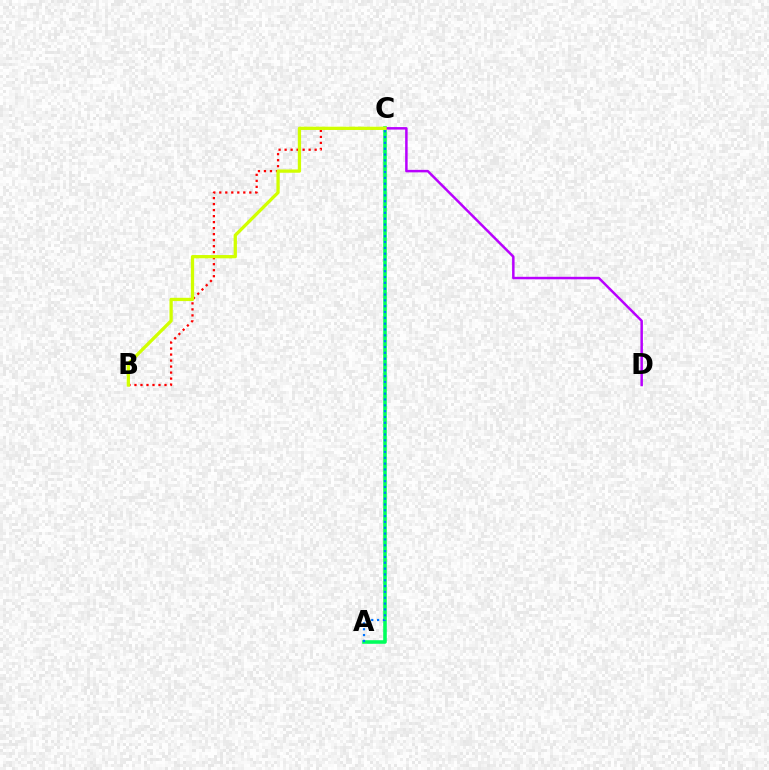{('B', 'C'): [{'color': '#ff0000', 'line_style': 'dotted', 'thickness': 1.63}, {'color': '#d1ff00', 'line_style': 'solid', 'thickness': 2.36}], ('A', 'C'): [{'color': '#00ff5c', 'line_style': 'solid', 'thickness': 2.58}, {'color': '#0074ff', 'line_style': 'dotted', 'thickness': 1.58}], ('C', 'D'): [{'color': '#b900ff', 'line_style': 'solid', 'thickness': 1.79}]}